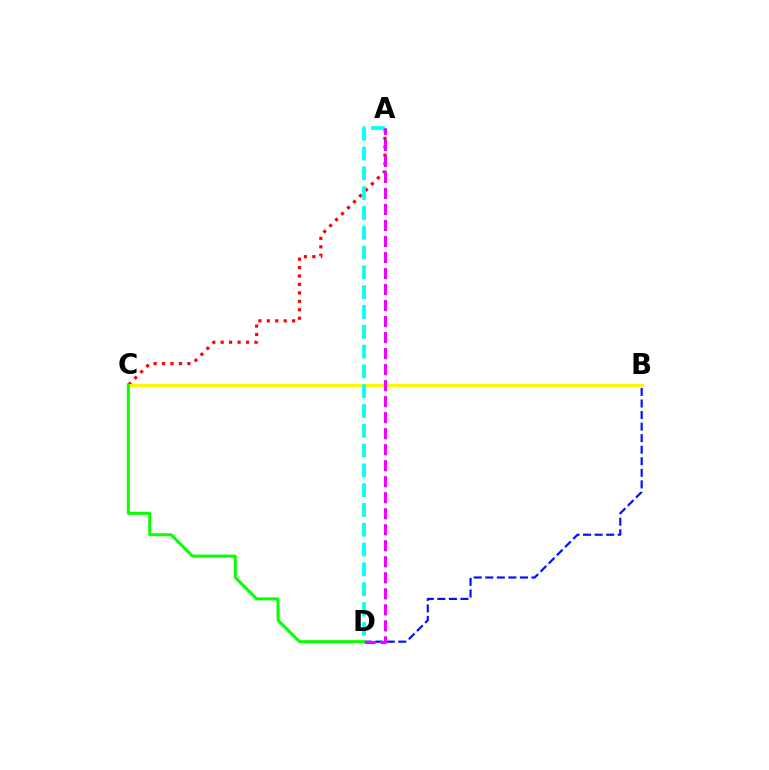{('B', 'D'): [{'color': '#0010ff', 'line_style': 'dashed', 'thickness': 1.57}], ('A', 'C'): [{'color': '#ff0000', 'line_style': 'dotted', 'thickness': 2.29}], ('B', 'C'): [{'color': '#fcf500', 'line_style': 'solid', 'thickness': 2.12}], ('A', 'D'): [{'color': '#00fff6', 'line_style': 'dashed', 'thickness': 2.69}, {'color': '#ee00ff', 'line_style': 'dashed', 'thickness': 2.18}], ('C', 'D'): [{'color': '#08ff00', 'line_style': 'solid', 'thickness': 2.15}]}